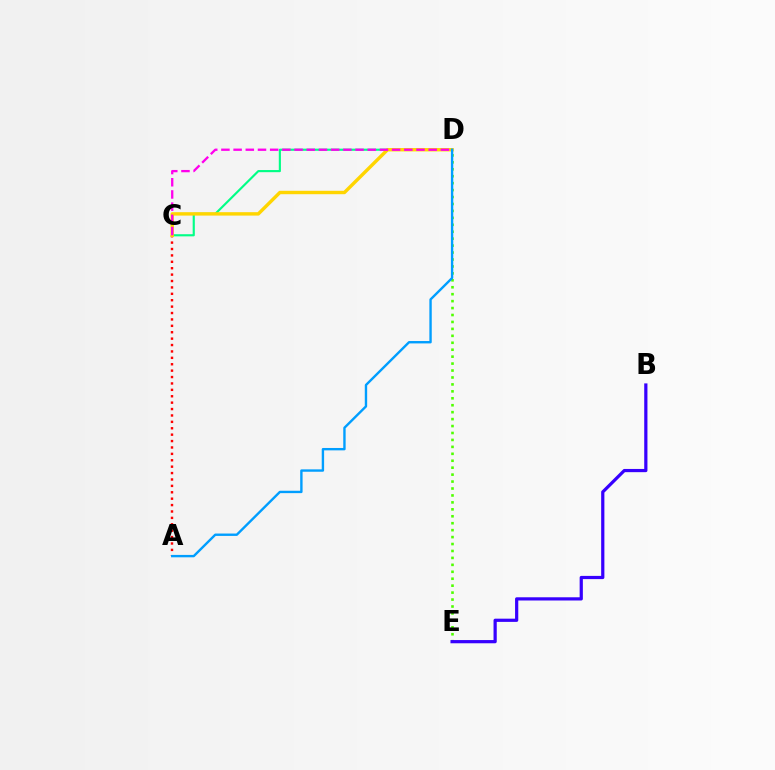{('C', 'D'): [{'color': '#00ff86', 'line_style': 'solid', 'thickness': 1.54}, {'color': '#ffd500', 'line_style': 'solid', 'thickness': 2.46}, {'color': '#ff00ed', 'line_style': 'dashed', 'thickness': 1.66}], ('D', 'E'): [{'color': '#4fff00', 'line_style': 'dotted', 'thickness': 1.89}], ('A', 'C'): [{'color': '#ff0000', 'line_style': 'dotted', 'thickness': 1.74}], ('B', 'E'): [{'color': '#3700ff', 'line_style': 'solid', 'thickness': 2.31}], ('A', 'D'): [{'color': '#009eff', 'line_style': 'solid', 'thickness': 1.72}]}